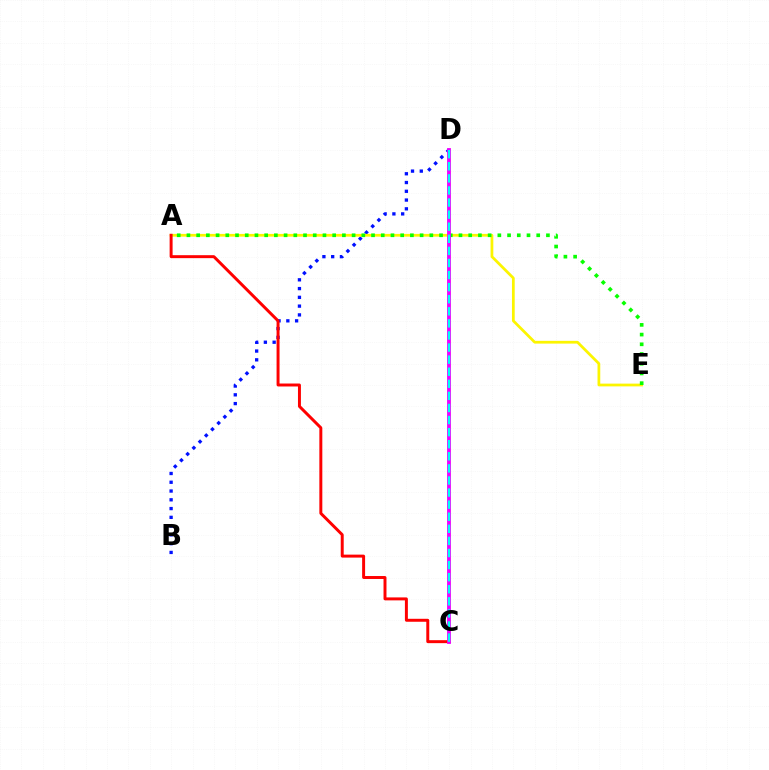{('B', 'D'): [{'color': '#0010ff', 'line_style': 'dotted', 'thickness': 2.38}], ('A', 'E'): [{'color': '#fcf500', 'line_style': 'solid', 'thickness': 1.98}, {'color': '#08ff00', 'line_style': 'dotted', 'thickness': 2.64}], ('A', 'C'): [{'color': '#ff0000', 'line_style': 'solid', 'thickness': 2.13}], ('C', 'D'): [{'color': '#ee00ff', 'line_style': 'solid', 'thickness': 2.75}, {'color': '#00fff6', 'line_style': 'dashed', 'thickness': 1.64}]}